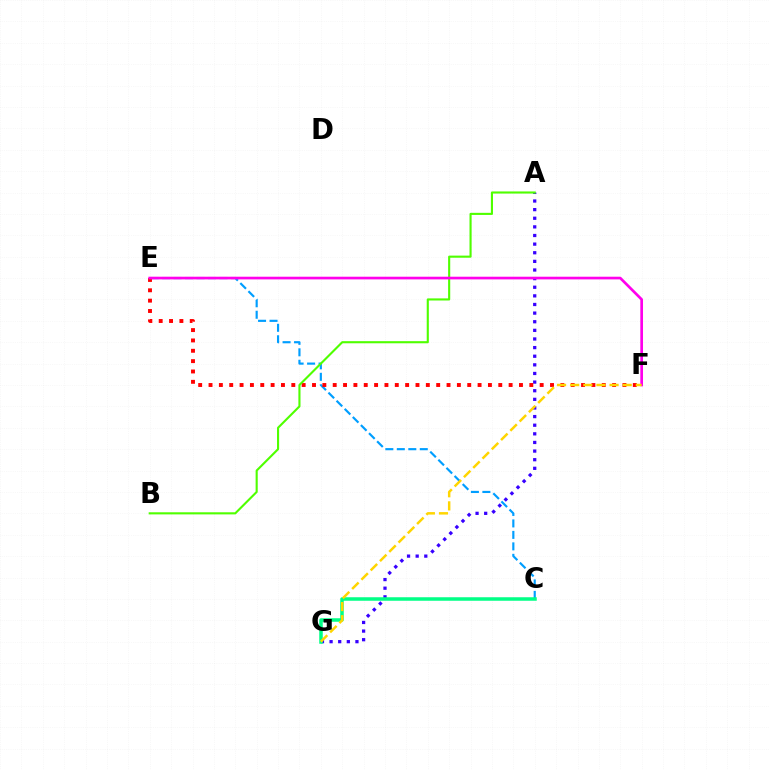{('C', 'E'): [{'color': '#009eff', 'line_style': 'dashed', 'thickness': 1.56}], ('A', 'G'): [{'color': '#3700ff', 'line_style': 'dotted', 'thickness': 2.34}], ('E', 'F'): [{'color': '#ff0000', 'line_style': 'dotted', 'thickness': 2.81}, {'color': '#ff00ed', 'line_style': 'solid', 'thickness': 1.93}], ('A', 'B'): [{'color': '#4fff00', 'line_style': 'solid', 'thickness': 1.52}], ('C', 'G'): [{'color': '#00ff86', 'line_style': 'solid', 'thickness': 2.53}], ('F', 'G'): [{'color': '#ffd500', 'line_style': 'dashed', 'thickness': 1.78}]}